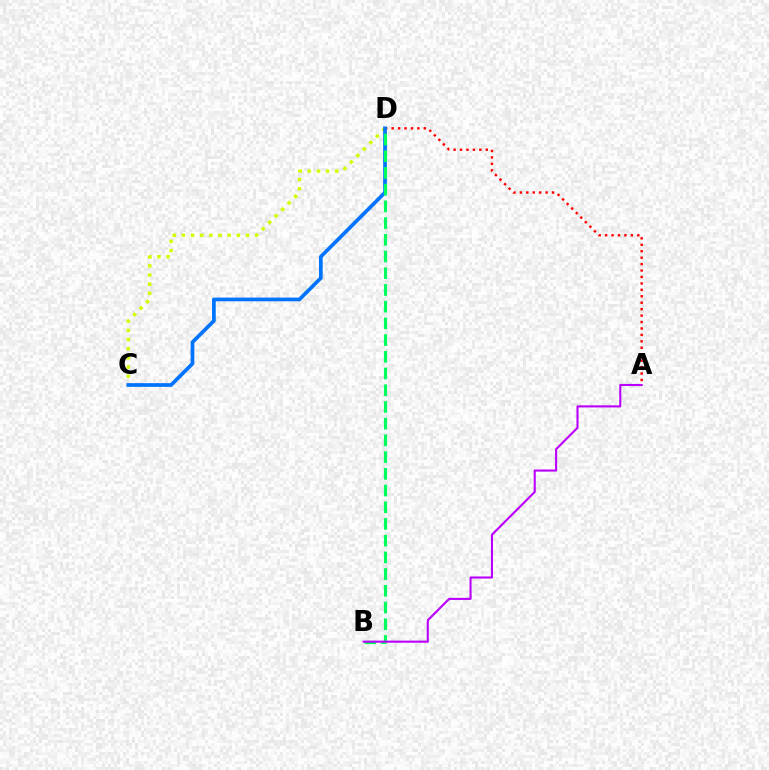{('A', 'D'): [{'color': '#ff0000', 'line_style': 'dotted', 'thickness': 1.75}], ('C', 'D'): [{'color': '#d1ff00', 'line_style': 'dotted', 'thickness': 2.49}, {'color': '#0074ff', 'line_style': 'solid', 'thickness': 2.67}], ('B', 'D'): [{'color': '#00ff5c', 'line_style': 'dashed', 'thickness': 2.27}], ('A', 'B'): [{'color': '#b900ff', 'line_style': 'solid', 'thickness': 1.51}]}